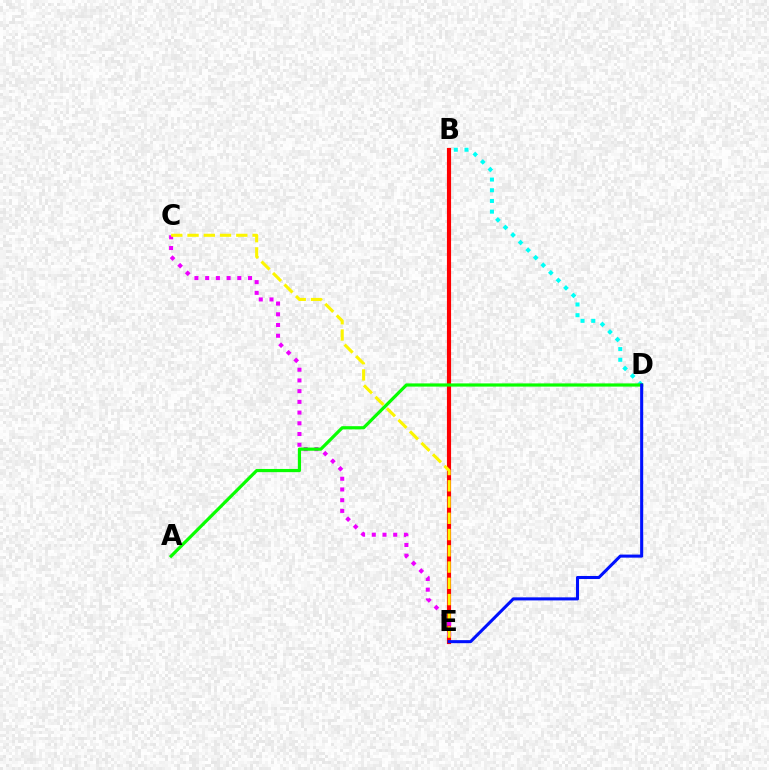{('B', 'D'): [{'color': '#00fff6', 'line_style': 'dotted', 'thickness': 2.9}], ('B', 'E'): [{'color': '#ff0000', 'line_style': 'solid', 'thickness': 2.98}], ('C', 'E'): [{'color': '#ee00ff', 'line_style': 'dotted', 'thickness': 2.91}, {'color': '#fcf500', 'line_style': 'dashed', 'thickness': 2.21}], ('A', 'D'): [{'color': '#08ff00', 'line_style': 'solid', 'thickness': 2.3}], ('D', 'E'): [{'color': '#0010ff', 'line_style': 'solid', 'thickness': 2.2}]}